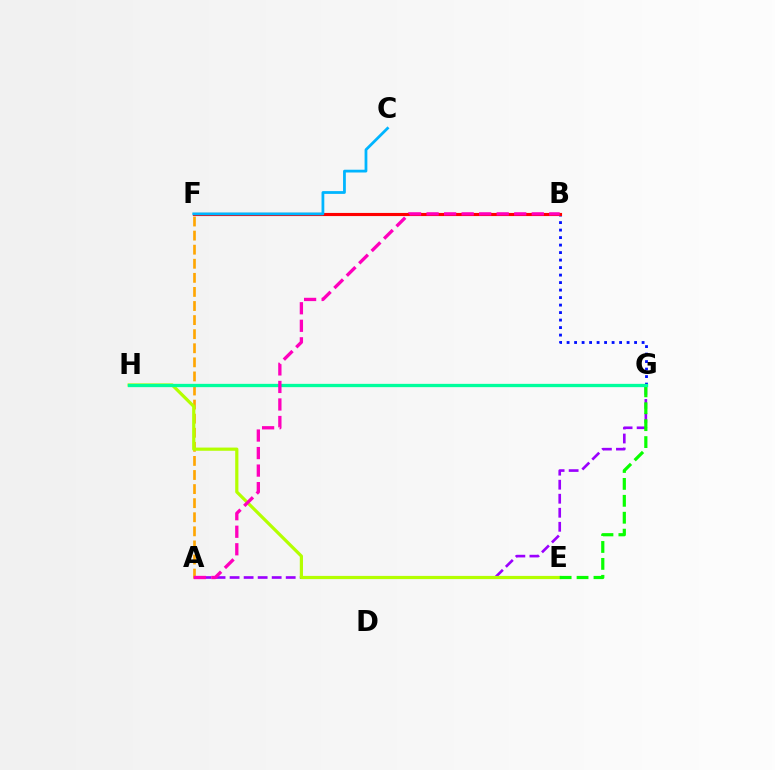{('B', 'G'): [{'color': '#0010ff', 'line_style': 'dotted', 'thickness': 2.04}], ('A', 'G'): [{'color': '#9b00ff', 'line_style': 'dashed', 'thickness': 1.91}], ('A', 'F'): [{'color': '#ffa500', 'line_style': 'dashed', 'thickness': 1.91}], ('B', 'F'): [{'color': '#ff0000', 'line_style': 'solid', 'thickness': 2.25}], ('E', 'H'): [{'color': '#b3ff00', 'line_style': 'solid', 'thickness': 2.3}], ('C', 'F'): [{'color': '#00b5ff', 'line_style': 'solid', 'thickness': 2.0}], ('E', 'G'): [{'color': '#08ff00', 'line_style': 'dashed', 'thickness': 2.3}], ('G', 'H'): [{'color': '#00ff9d', 'line_style': 'solid', 'thickness': 2.37}], ('A', 'B'): [{'color': '#ff00bd', 'line_style': 'dashed', 'thickness': 2.38}]}